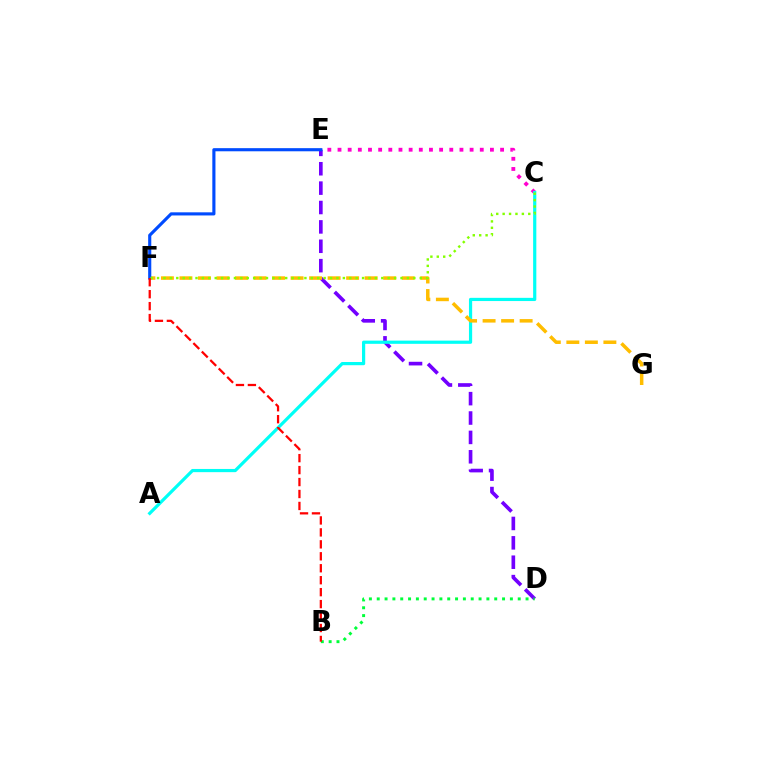{('C', 'E'): [{'color': '#ff00cf', 'line_style': 'dotted', 'thickness': 2.76}], ('D', 'E'): [{'color': '#7200ff', 'line_style': 'dashed', 'thickness': 2.63}], ('A', 'C'): [{'color': '#00fff6', 'line_style': 'solid', 'thickness': 2.3}], ('F', 'G'): [{'color': '#ffbd00', 'line_style': 'dashed', 'thickness': 2.52}], ('E', 'F'): [{'color': '#004bff', 'line_style': 'solid', 'thickness': 2.25}], ('B', 'D'): [{'color': '#00ff39', 'line_style': 'dotted', 'thickness': 2.13}], ('C', 'F'): [{'color': '#84ff00', 'line_style': 'dotted', 'thickness': 1.74}], ('B', 'F'): [{'color': '#ff0000', 'line_style': 'dashed', 'thickness': 1.62}]}